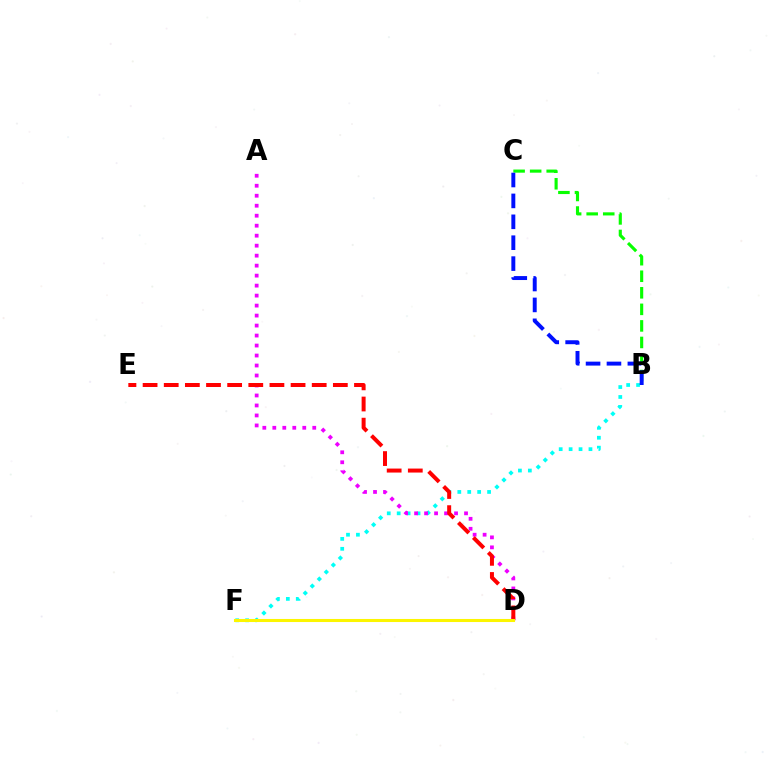{('B', 'F'): [{'color': '#00fff6', 'line_style': 'dotted', 'thickness': 2.7}], ('B', 'C'): [{'color': '#08ff00', 'line_style': 'dashed', 'thickness': 2.25}, {'color': '#0010ff', 'line_style': 'dashed', 'thickness': 2.84}], ('A', 'D'): [{'color': '#ee00ff', 'line_style': 'dotted', 'thickness': 2.71}], ('D', 'E'): [{'color': '#ff0000', 'line_style': 'dashed', 'thickness': 2.87}], ('D', 'F'): [{'color': '#fcf500', 'line_style': 'solid', 'thickness': 2.2}]}